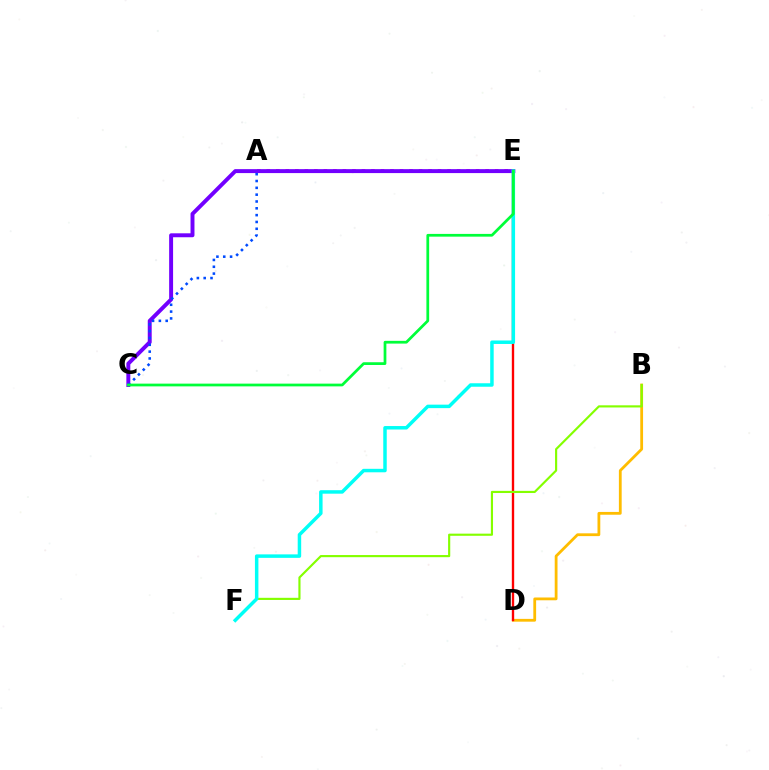{('B', 'D'): [{'color': '#ffbd00', 'line_style': 'solid', 'thickness': 2.01}], ('D', 'E'): [{'color': '#ff0000', 'line_style': 'solid', 'thickness': 1.7}], ('A', 'E'): [{'color': '#ff00cf', 'line_style': 'dotted', 'thickness': 2.58}], ('C', 'E'): [{'color': '#7200ff', 'line_style': 'solid', 'thickness': 2.84}, {'color': '#00ff39', 'line_style': 'solid', 'thickness': 1.98}], ('B', 'F'): [{'color': '#84ff00', 'line_style': 'solid', 'thickness': 1.55}], ('E', 'F'): [{'color': '#00fff6', 'line_style': 'solid', 'thickness': 2.5}], ('A', 'C'): [{'color': '#004bff', 'line_style': 'dotted', 'thickness': 1.85}]}